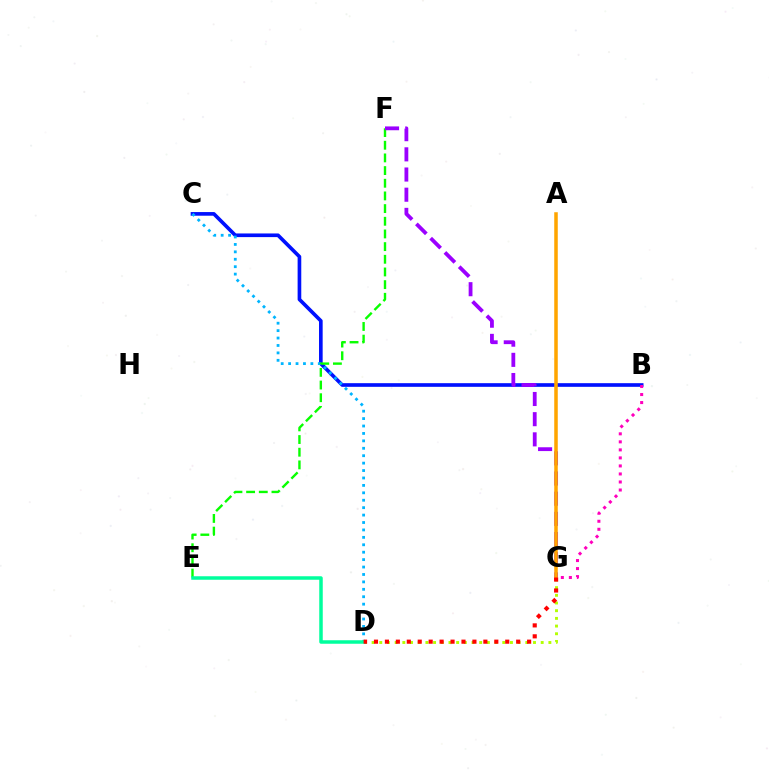{('D', 'G'): [{'color': '#b3ff00', 'line_style': 'dotted', 'thickness': 2.09}, {'color': '#ff0000', 'line_style': 'dotted', 'thickness': 2.97}], ('B', 'C'): [{'color': '#0010ff', 'line_style': 'solid', 'thickness': 2.63}], ('B', 'G'): [{'color': '#ff00bd', 'line_style': 'dotted', 'thickness': 2.18}], ('C', 'D'): [{'color': '#00b5ff', 'line_style': 'dotted', 'thickness': 2.02}], ('E', 'F'): [{'color': '#08ff00', 'line_style': 'dashed', 'thickness': 1.72}], ('F', 'G'): [{'color': '#9b00ff', 'line_style': 'dashed', 'thickness': 2.74}], ('D', 'E'): [{'color': '#00ff9d', 'line_style': 'solid', 'thickness': 2.52}], ('A', 'G'): [{'color': '#ffa500', 'line_style': 'solid', 'thickness': 2.54}]}